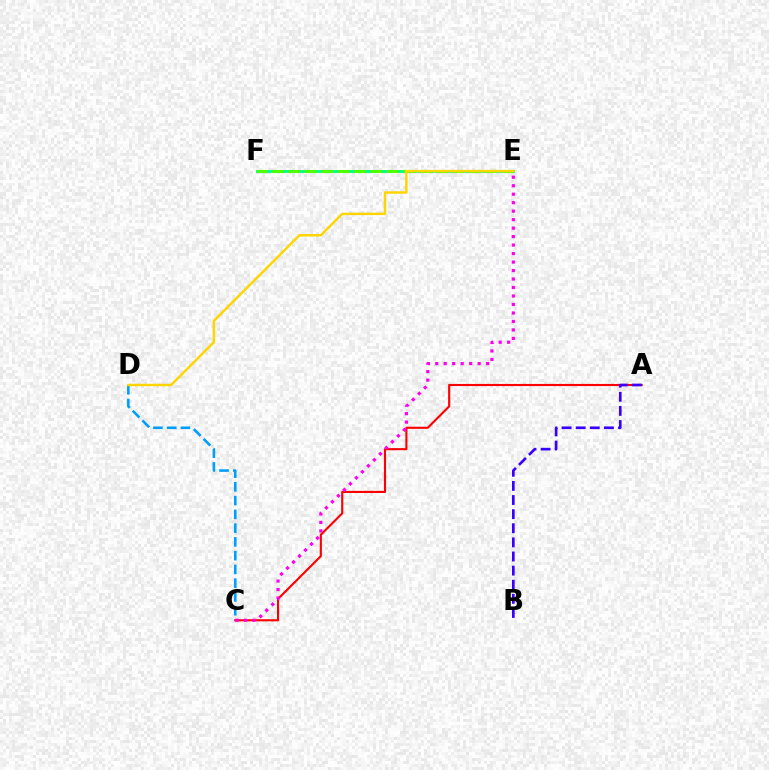{('C', 'D'): [{'color': '#009eff', 'line_style': 'dashed', 'thickness': 1.87}], ('A', 'C'): [{'color': '#ff0000', 'line_style': 'solid', 'thickness': 1.52}], ('C', 'E'): [{'color': '#ff00ed', 'line_style': 'dotted', 'thickness': 2.3}], ('E', 'F'): [{'color': '#00ff86', 'line_style': 'solid', 'thickness': 2.04}, {'color': '#4fff00', 'line_style': 'dashed', 'thickness': 2.23}], ('A', 'B'): [{'color': '#3700ff', 'line_style': 'dashed', 'thickness': 1.92}], ('D', 'E'): [{'color': '#ffd500', 'line_style': 'solid', 'thickness': 1.75}]}